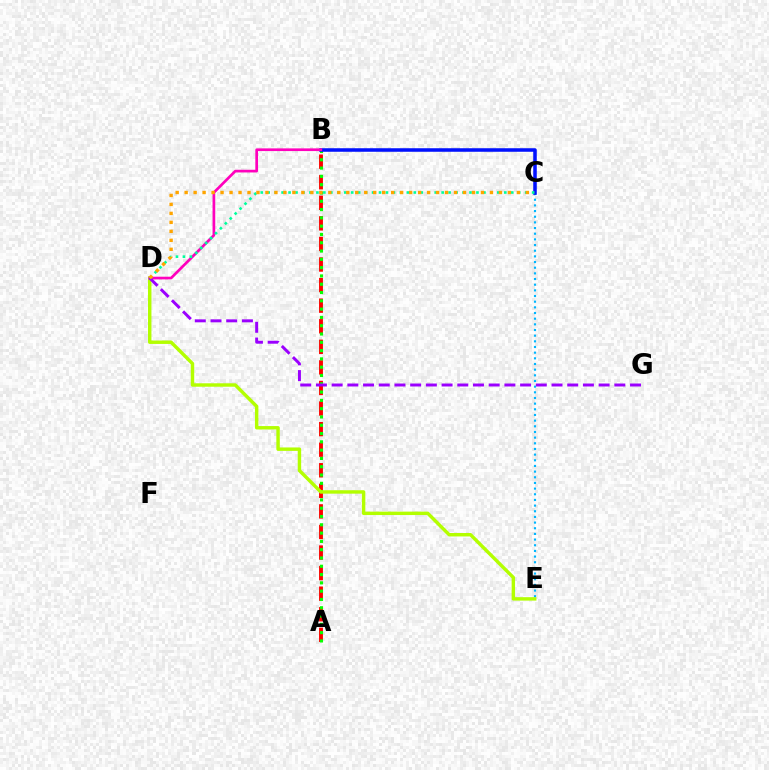{('A', 'B'): [{'color': '#ff0000', 'line_style': 'dashed', 'thickness': 2.79}, {'color': '#08ff00', 'line_style': 'dotted', 'thickness': 2.25}], ('C', 'E'): [{'color': '#00b5ff', 'line_style': 'dotted', 'thickness': 1.54}], ('B', 'C'): [{'color': '#0010ff', 'line_style': 'solid', 'thickness': 2.54}], ('D', 'E'): [{'color': '#b3ff00', 'line_style': 'solid', 'thickness': 2.47}], ('B', 'D'): [{'color': '#ff00bd', 'line_style': 'solid', 'thickness': 1.94}], ('D', 'G'): [{'color': '#9b00ff', 'line_style': 'dashed', 'thickness': 2.13}], ('C', 'D'): [{'color': '#00ff9d', 'line_style': 'dotted', 'thickness': 1.89}, {'color': '#ffa500', 'line_style': 'dotted', 'thickness': 2.44}]}